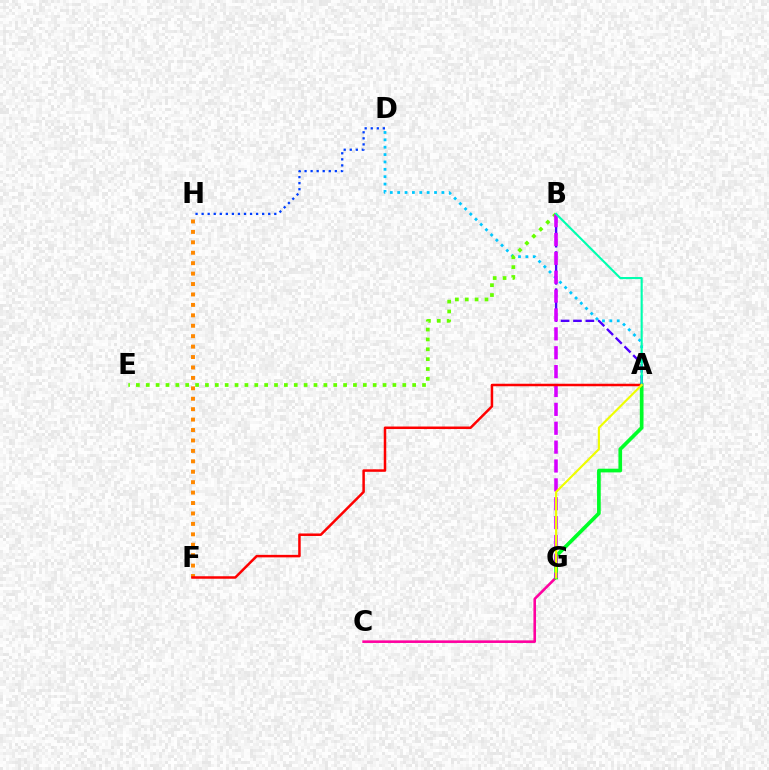{('D', 'H'): [{'color': '#003fff', 'line_style': 'dotted', 'thickness': 1.64}], ('C', 'G'): [{'color': '#ff00a0', 'line_style': 'solid', 'thickness': 1.87}], ('A', 'G'): [{'color': '#00ff27', 'line_style': 'solid', 'thickness': 2.66}, {'color': '#eeff00', 'line_style': 'solid', 'thickness': 1.55}], ('A', 'D'): [{'color': '#00c7ff', 'line_style': 'dotted', 'thickness': 2.0}], ('A', 'B'): [{'color': '#4f00ff', 'line_style': 'dashed', 'thickness': 1.68}, {'color': '#00ffaf', 'line_style': 'solid', 'thickness': 1.53}], ('B', 'E'): [{'color': '#66ff00', 'line_style': 'dotted', 'thickness': 2.68}], ('F', 'H'): [{'color': '#ff8800', 'line_style': 'dotted', 'thickness': 2.83}], ('B', 'G'): [{'color': '#d600ff', 'line_style': 'dashed', 'thickness': 2.56}], ('A', 'F'): [{'color': '#ff0000', 'line_style': 'solid', 'thickness': 1.8}]}